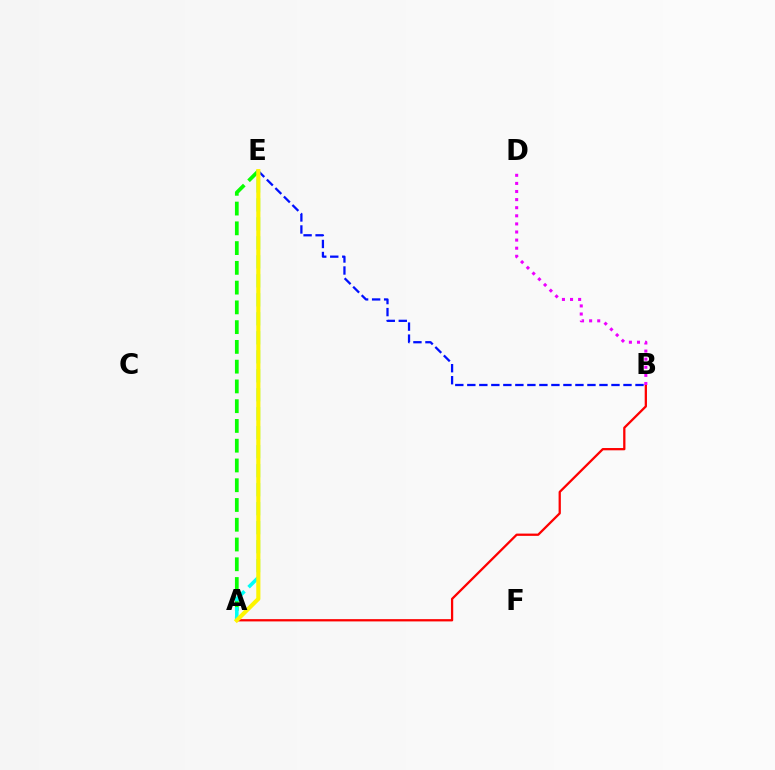{('B', 'E'): [{'color': '#0010ff', 'line_style': 'dashed', 'thickness': 1.63}], ('A', 'B'): [{'color': '#ff0000', 'line_style': 'solid', 'thickness': 1.64}], ('A', 'E'): [{'color': '#08ff00', 'line_style': 'dashed', 'thickness': 2.68}, {'color': '#00fff6', 'line_style': 'dashed', 'thickness': 2.58}, {'color': '#fcf500', 'line_style': 'solid', 'thickness': 2.97}], ('B', 'D'): [{'color': '#ee00ff', 'line_style': 'dotted', 'thickness': 2.2}]}